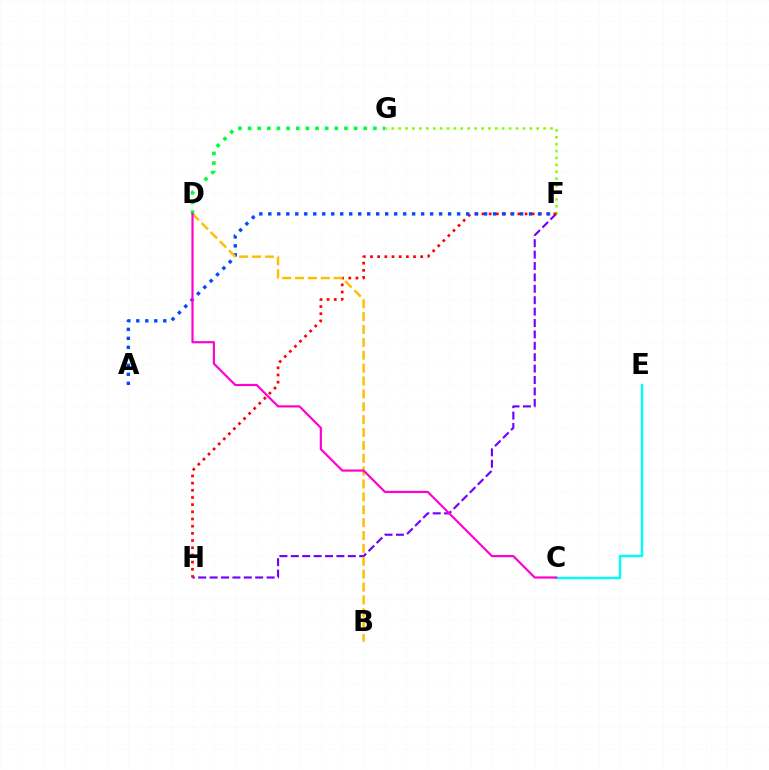{('F', 'G'): [{'color': '#84ff00', 'line_style': 'dotted', 'thickness': 1.87}], ('F', 'H'): [{'color': '#7200ff', 'line_style': 'dashed', 'thickness': 1.55}, {'color': '#ff0000', 'line_style': 'dotted', 'thickness': 1.95}], ('A', 'F'): [{'color': '#004bff', 'line_style': 'dotted', 'thickness': 2.44}], ('D', 'G'): [{'color': '#00ff39', 'line_style': 'dotted', 'thickness': 2.62}], ('C', 'E'): [{'color': '#00fff6', 'line_style': 'solid', 'thickness': 1.71}], ('B', 'D'): [{'color': '#ffbd00', 'line_style': 'dashed', 'thickness': 1.75}], ('C', 'D'): [{'color': '#ff00cf', 'line_style': 'solid', 'thickness': 1.57}]}